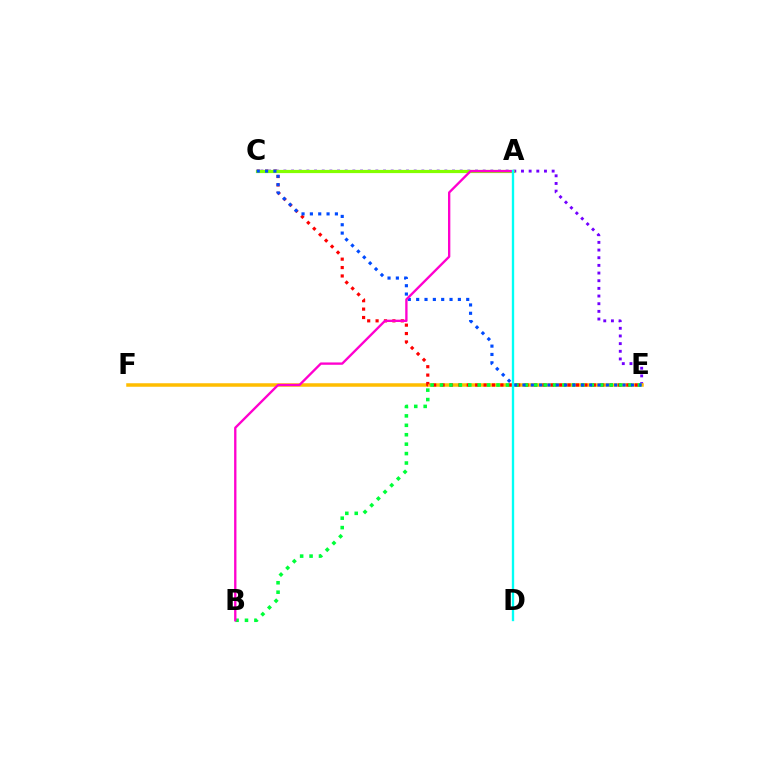{('C', 'E'): [{'color': '#7200ff', 'line_style': 'dotted', 'thickness': 2.08}, {'color': '#ff0000', 'line_style': 'dotted', 'thickness': 2.28}, {'color': '#004bff', 'line_style': 'dotted', 'thickness': 2.27}], ('E', 'F'): [{'color': '#ffbd00', 'line_style': 'solid', 'thickness': 2.53}], ('B', 'E'): [{'color': '#00ff39', 'line_style': 'dotted', 'thickness': 2.56}], ('A', 'C'): [{'color': '#84ff00', 'line_style': 'solid', 'thickness': 2.3}], ('A', 'B'): [{'color': '#ff00cf', 'line_style': 'solid', 'thickness': 1.68}], ('A', 'D'): [{'color': '#00fff6', 'line_style': 'solid', 'thickness': 1.69}]}